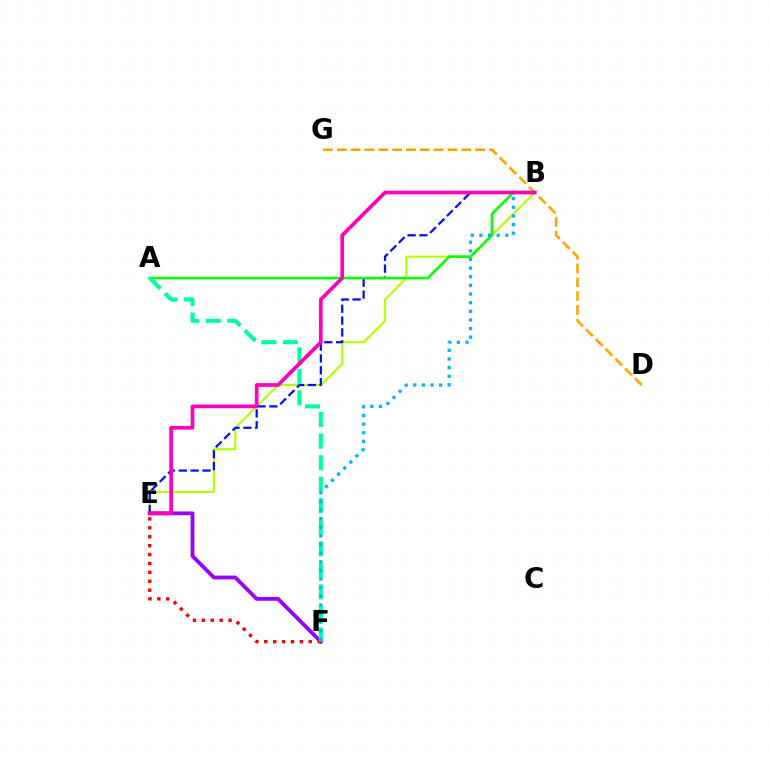{('B', 'E'): [{'color': '#b3ff00', 'line_style': 'solid', 'thickness': 1.53}, {'color': '#0010ff', 'line_style': 'dashed', 'thickness': 1.61}, {'color': '#ff00bd', 'line_style': 'solid', 'thickness': 2.65}], ('A', 'B'): [{'color': '#08ff00', 'line_style': 'solid', 'thickness': 1.87}], ('E', 'F'): [{'color': '#9b00ff', 'line_style': 'solid', 'thickness': 2.74}, {'color': '#ff0000', 'line_style': 'dotted', 'thickness': 2.42}], ('A', 'F'): [{'color': '#00ff9d', 'line_style': 'dashed', 'thickness': 2.93}], ('D', 'G'): [{'color': '#ffa500', 'line_style': 'dashed', 'thickness': 1.88}], ('B', 'F'): [{'color': '#00b5ff', 'line_style': 'dotted', 'thickness': 2.35}]}